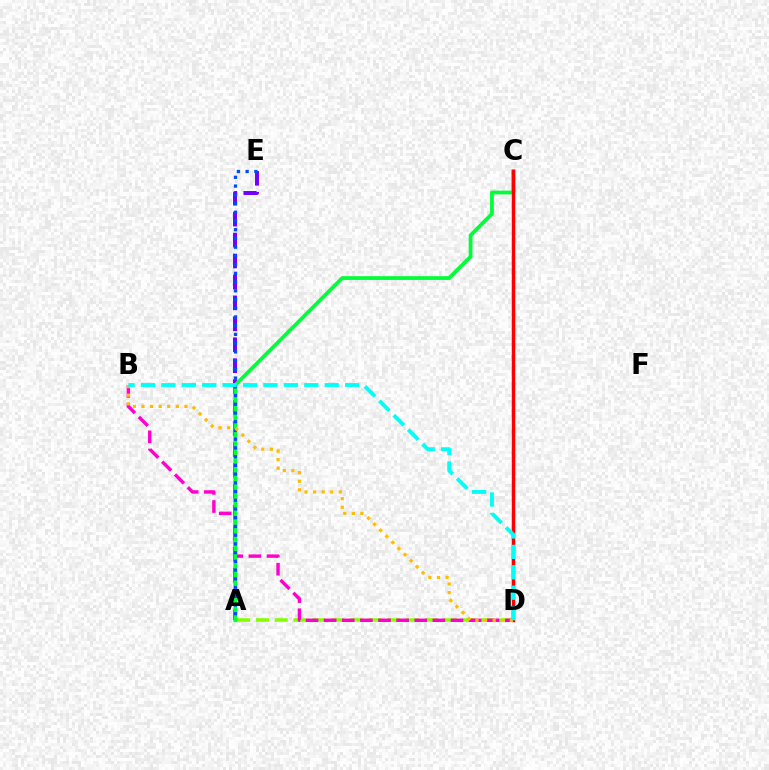{('A', 'E'): [{'color': '#7200ff', 'line_style': 'dashed', 'thickness': 2.84}, {'color': '#004bff', 'line_style': 'dotted', 'thickness': 2.37}], ('A', 'D'): [{'color': '#84ff00', 'line_style': 'dashed', 'thickness': 2.55}], ('B', 'D'): [{'color': '#ff00cf', 'line_style': 'dashed', 'thickness': 2.46}, {'color': '#ffbd00', 'line_style': 'dotted', 'thickness': 2.34}, {'color': '#00fff6', 'line_style': 'dashed', 'thickness': 2.77}], ('A', 'C'): [{'color': '#00ff39', 'line_style': 'solid', 'thickness': 2.71}], ('C', 'D'): [{'color': '#ff0000', 'line_style': 'solid', 'thickness': 2.49}]}